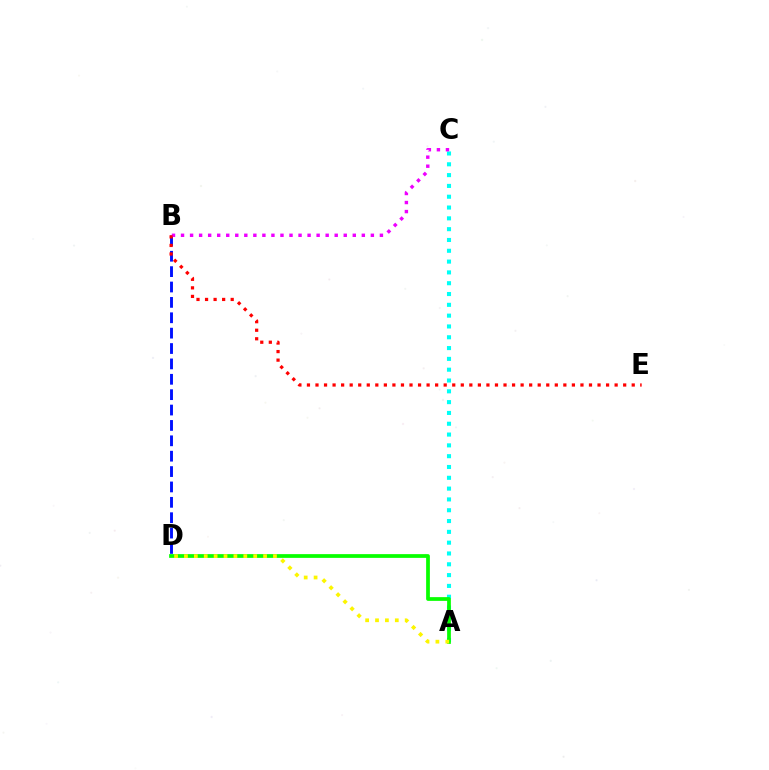{('A', 'C'): [{'color': '#00fff6', 'line_style': 'dotted', 'thickness': 2.94}], ('A', 'D'): [{'color': '#08ff00', 'line_style': 'solid', 'thickness': 2.69}, {'color': '#fcf500', 'line_style': 'dotted', 'thickness': 2.69}], ('B', 'D'): [{'color': '#0010ff', 'line_style': 'dashed', 'thickness': 2.09}], ('B', 'C'): [{'color': '#ee00ff', 'line_style': 'dotted', 'thickness': 2.46}], ('B', 'E'): [{'color': '#ff0000', 'line_style': 'dotted', 'thickness': 2.32}]}